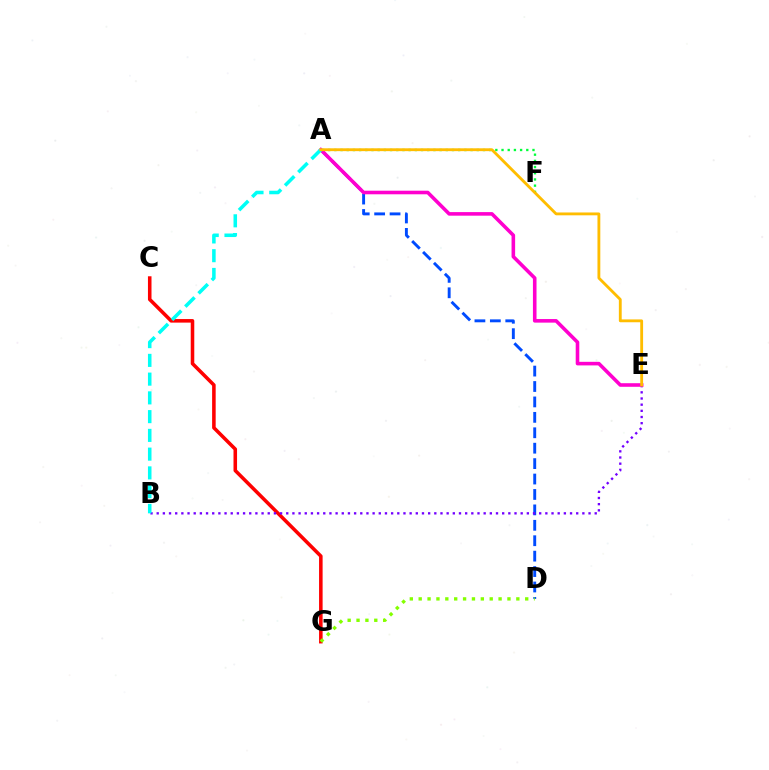{('A', 'D'): [{'color': '#004bff', 'line_style': 'dashed', 'thickness': 2.09}], ('C', 'G'): [{'color': '#ff0000', 'line_style': 'solid', 'thickness': 2.56}], ('B', 'E'): [{'color': '#7200ff', 'line_style': 'dotted', 'thickness': 1.68}], ('D', 'G'): [{'color': '#84ff00', 'line_style': 'dotted', 'thickness': 2.41}], ('A', 'F'): [{'color': '#00ff39', 'line_style': 'dotted', 'thickness': 1.68}], ('A', 'E'): [{'color': '#ff00cf', 'line_style': 'solid', 'thickness': 2.58}, {'color': '#ffbd00', 'line_style': 'solid', 'thickness': 2.05}], ('A', 'B'): [{'color': '#00fff6', 'line_style': 'dashed', 'thickness': 2.55}]}